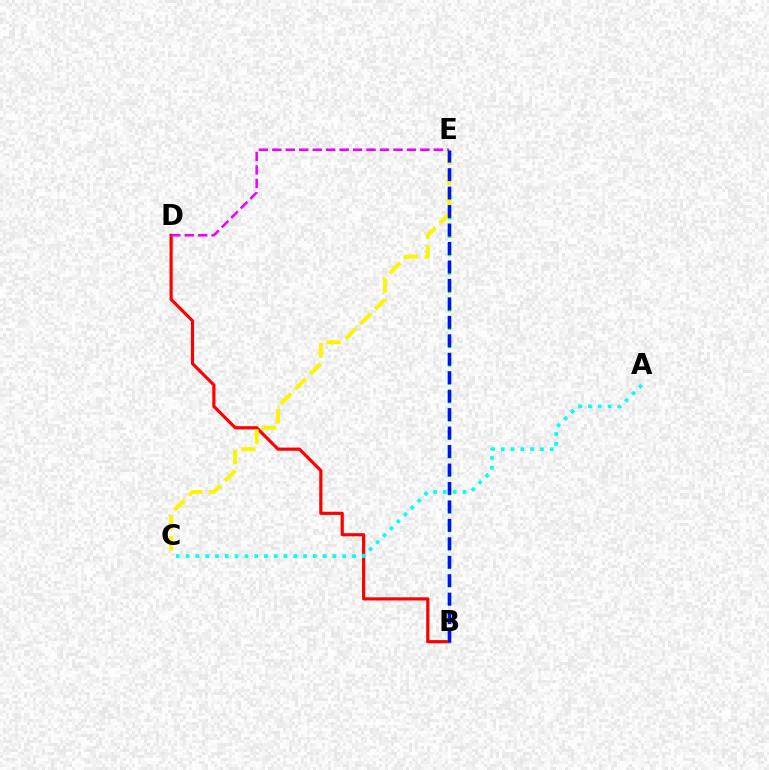{('B', 'D'): [{'color': '#ff0000', 'line_style': 'solid', 'thickness': 2.28}], ('A', 'C'): [{'color': '#00fff6', 'line_style': 'dotted', 'thickness': 2.66}], ('B', 'E'): [{'color': '#08ff00', 'line_style': 'dashed', 'thickness': 2.5}, {'color': '#0010ff', 'line_style': 'dashed', 'thickness': 2.51}], ('C', 'E'): [{'color': '#fcf500', 'line_style': 'dashed', 'thickness': 2.84}], ('D', 'E'): [{'color': '#ee00ff', 'line_style': 'dashed', 'thickness': 1.83}]}